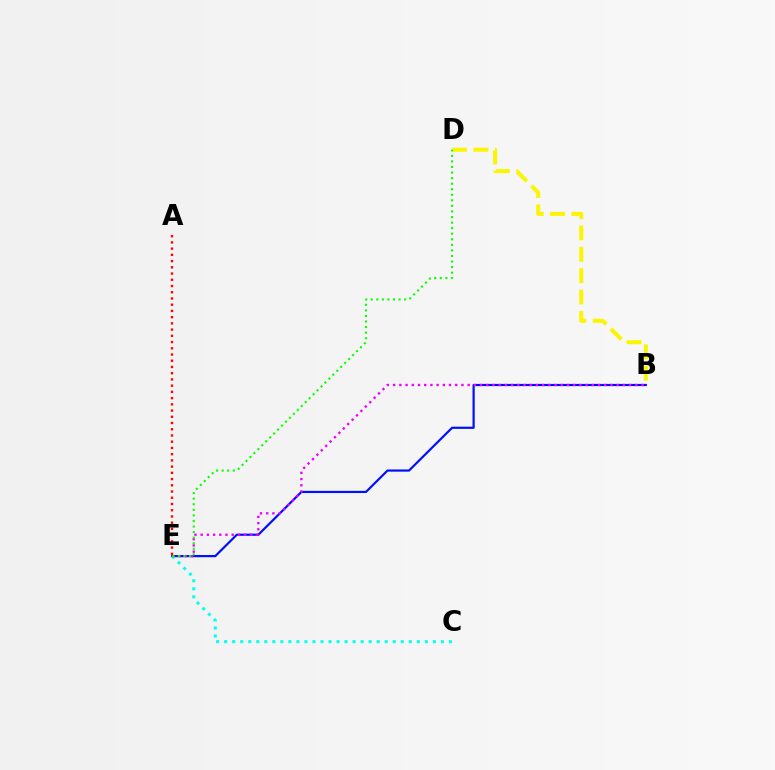{('B', 'D'): [{'color': '#fcf500', 'line_style': 'dashed', 'thickness': 2.9}], ('B', 'E'): [{'color': '#0010ff', 'line_style': 'solid', 'thickness': 1.58}, {'color': '#ee00ff', 'line_style': 'dotted', 'thickness': 1.69}], ('C', 'E'): [{'color': '#00fff6', 'line_style': 'dotted', 'thickness': 2.18}], ('A', 'E'): [{'color': '#ff0000', 'line_style': 'dotted', 'thickness': 1.69}], ('D', 'E'): [{'color': '#08ff00', 'line_style': 'dotted', 'thickness': 1.51}]}